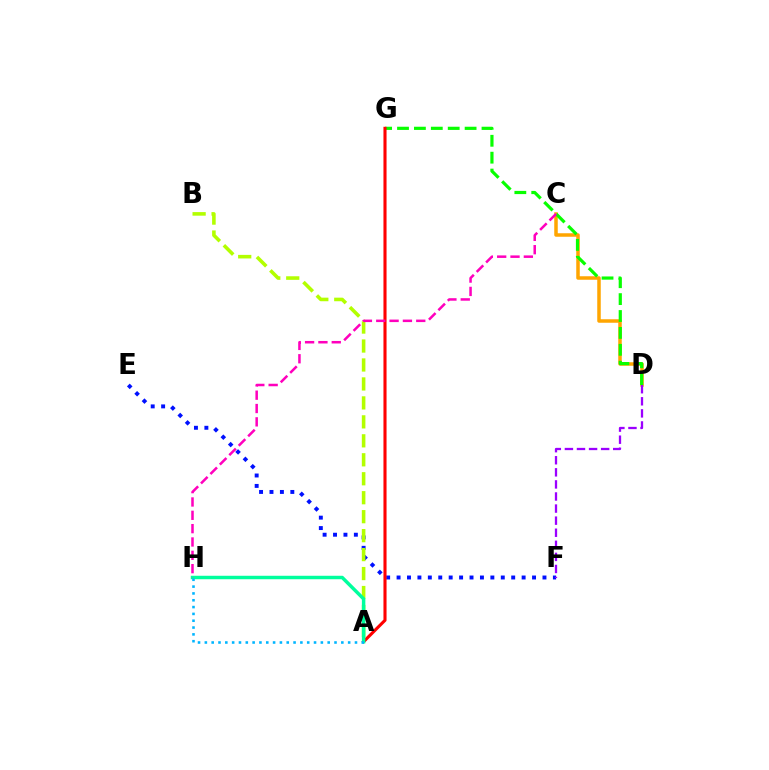{('C', 'D'): [{'color': '#ffa500', 'line_style': 'solid', 'thickness': 2.53}], ('D', 'G'): [{'color': '#08ff00', 'line_style': 'dashed', 'thickness': 2.3}], ('E', 'F'): [{'color': '#0010ff', 'line_style': 'dotted', 'thickness': 2.83}], ('A', 'B'): [{'color': '#b3ff00', 'line_style': 'dashed', 'thickness': 2.58}], ('A', 'G'): [{'color': '#ff0000', 'line_style': 'solid', 'thickness': 2.23}], ('A', 'H'): [{'color': '#00ff9d', 'line_style': 'solid', 'thickness': 2.49}, {'color': '#00b5ff', 'line_style': 'dotted', 'thickness': 1.85}], ('C', 'H'): [{'color': '#ff00bd', 'line_style': 'dashed', 'thickness': 1.81}], ('D', 'F'): [{'color': '#9b00ff', 'line_style': 'dashed', 'thickness': 1.64}]}